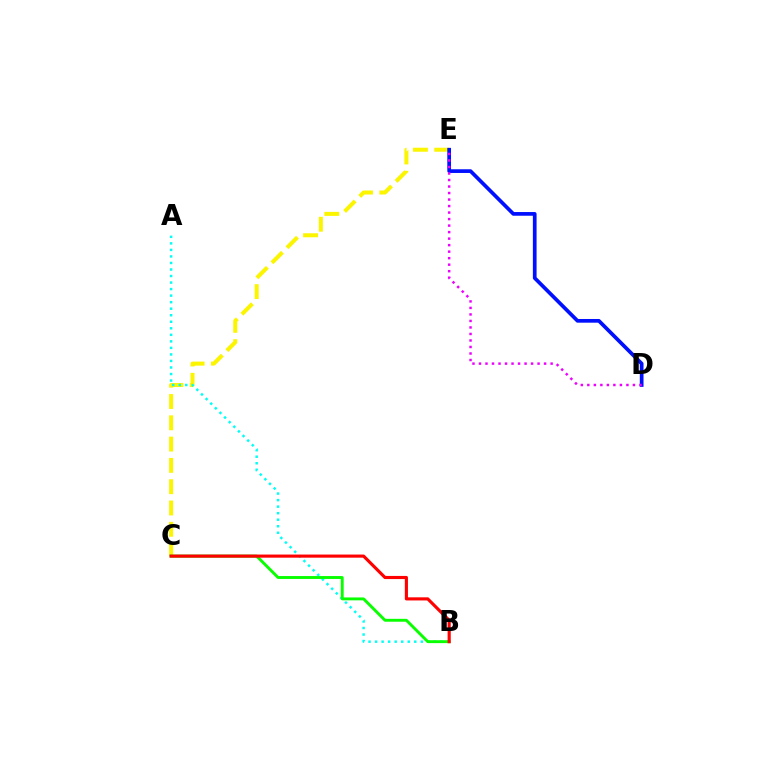{('C', 'E'): [{'color': '#fcf500', 'line_style': 'dashed', 'thickness': 2.89}], ('A', 'B'): [{'color': '#00fff6', 'line_style': 'dotted', 'thickness': 1.77}], ('D', 'E'): [{'color': '#0010ff', 'line_style': 'solid', 'thickness': 2.67}, {'color': '#ee00ff', 'line_style': 'dotted', 'thickness': 1.77}], ('B', 'C'): [{'color': '#08ff00', 'line_style': 'solid', 'thickness': 2.08}, {'color': '#ff0000', 'line_style': 'solid', 'thickness': 2.26}]}